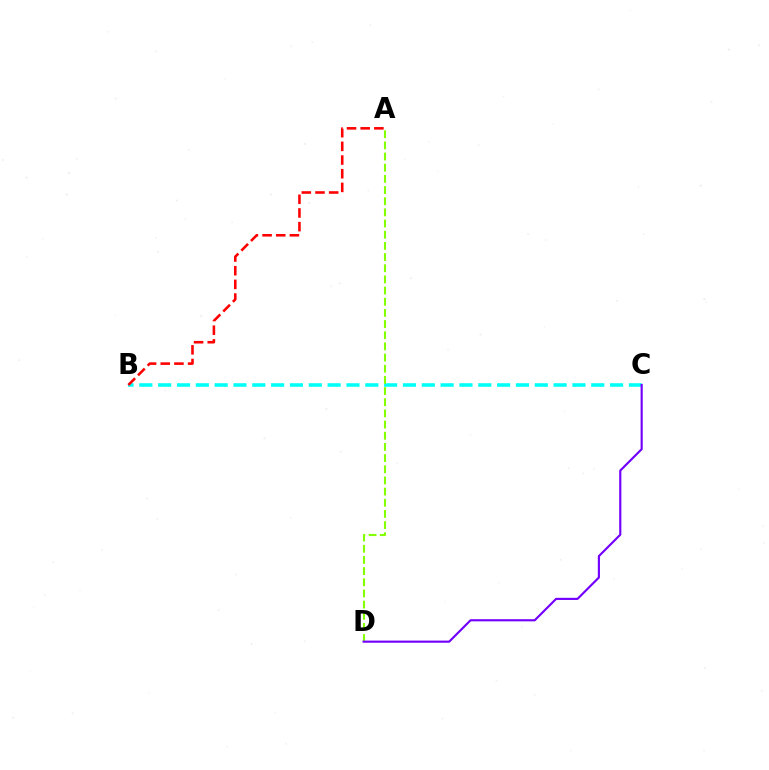{('B', 'C'): [{'color': '#00fff6', 'line_style': 'dashed', 'thickness': 2.56}], ('A', 'B'): [{'color': '#ff0000', 'line_style': 'dashed', 'thickness': 1.86}], ('A', 'D'): [{'color': '#84ff00', 'line_style': 'dashed', 'thickness': 1.52}], ('C', 'D'): [{'color': '#7200ff', 'line_style': 'solid', 'thickness': 1.55}]}